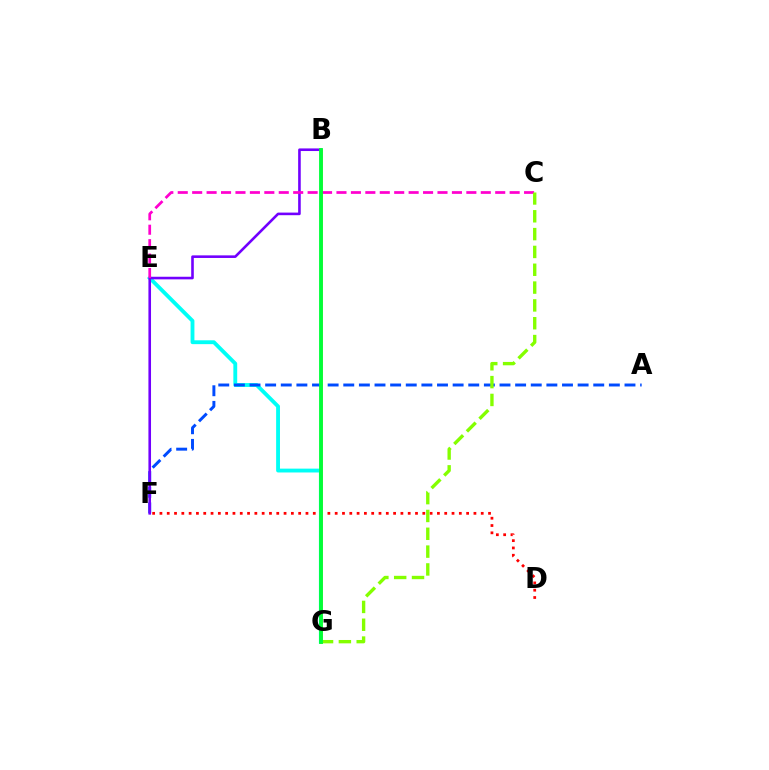{('E', 'G'): [{'color': '#00fff6', 'line_style': 'solid', 'thickness': 2.77}], ('A', 'F'): [{'color': '#004bff', 'line_style': 'dashed', 'thickness': 2.12}], ('D', 'F'): [{'color': '#ff0000', 'line_style': 'dotted', 'thickness': 1.98}], ('B', 'G'): [{'color': '#ffbd00', 'line_style': 'solid', 'thickness': 1.93}, {'color': '#00ff39', 'line_style': 'solid', 'thickness': 2.76}], ('B', 'F'): [{'color': '#7200ff', 'line_style': 'solid', 'thickness': 1.87}], ('C', 'E'): [{'color': '#ff00cf', 'line_style': 'dashed', 'thickness': 1.96}], ('C', 'G'): [{'color': '#84ff00', 'line_style': 'dashed', 'thickness': 2.42}]}